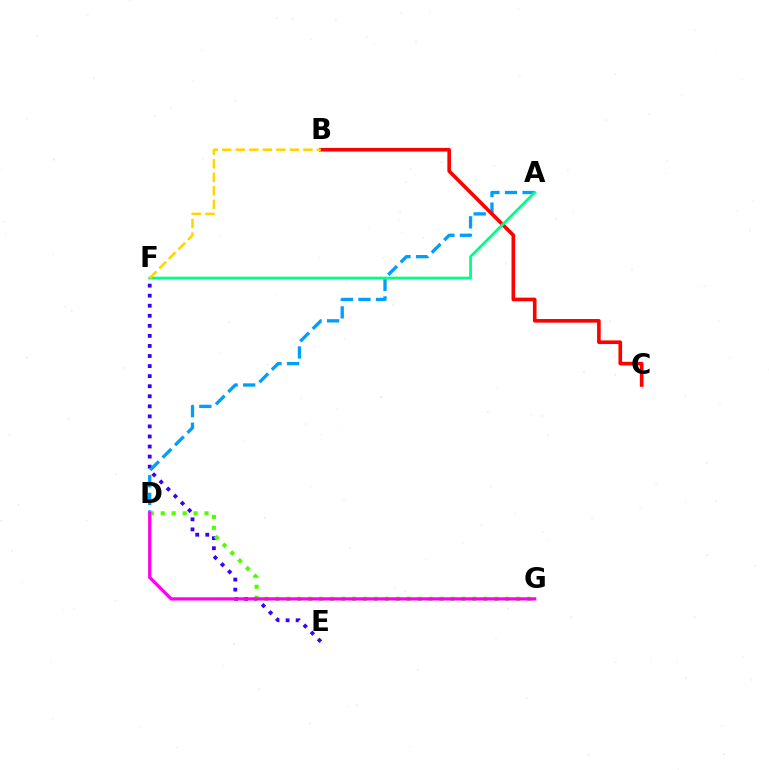{('E', 'F'): [{'color': '#3700ff', 'line_style': 'dotted', 'thickness': 2.73}], ('A', 'D'): [{'color': '#009eff', 'line_style': 'dashed', 'thickness': 2.39}], ('B', 'C'): [{'color': '#ff0000', 'line_style': 'solid', 'thickness': 2.61}], ('A', 'F'): [{'color': '#00ff86', 'line_style': 'solid', 'thickness': 2.01}], ('D', 'G'): [{'color': '#4fff00', 'line_style': 'dotted', 'thickness': 2.97}, {'color': '#ff00ed', 'line_style': 'solid', 'thickness': 2.32}], ('B', 'F'): [{'color': '#ffd500', 'line_style': 'dashed', 'thickness': 1.84}]}